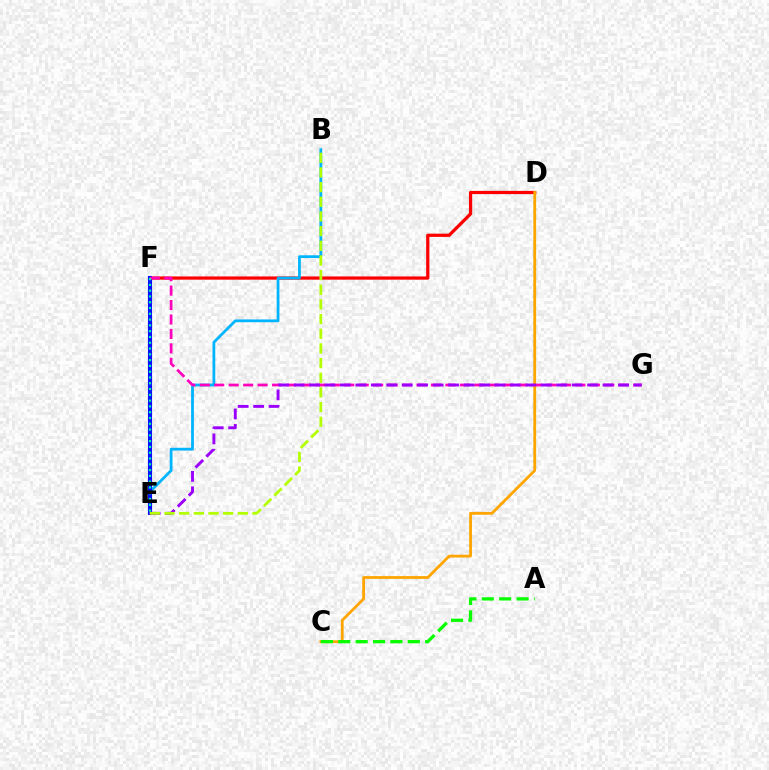{('D', 'F'): [{'color': '#ff0000', 'line_style': 'solid', 'thickness': 2.33}], ('B', 'E'): [{'color': '#00b5ff', 'line_style': 'solid', 'thickness': 2.0}, {'color': '#b3ff00', 'line_style': 'dashed', 'thickness': 1.99}], ('E', 'F'): [{'color': '#0010ff', 'line_style': 'solid', 'thickness': 2.96}, {'color': '#00ff9d', 'line_style': 'dotted', 'thickness': 1.57}], ('F', 'G'): [{'color': '#ff00bd', 'line_style': 'dashed', 'thickness': 1.96}], ('C', 'D'): [{'color': '#ffa500', 'line_style': 'solid', 'thickness': 2.01}], ('E', 'G'): [{'color': '#9b00ff', 'line_style': 'dashed', 'thickness': 2.1}], ('A', 'C'): [{'color': '#08ff00', 'line_style': 'dashed', 'thickness': 2.36}]}